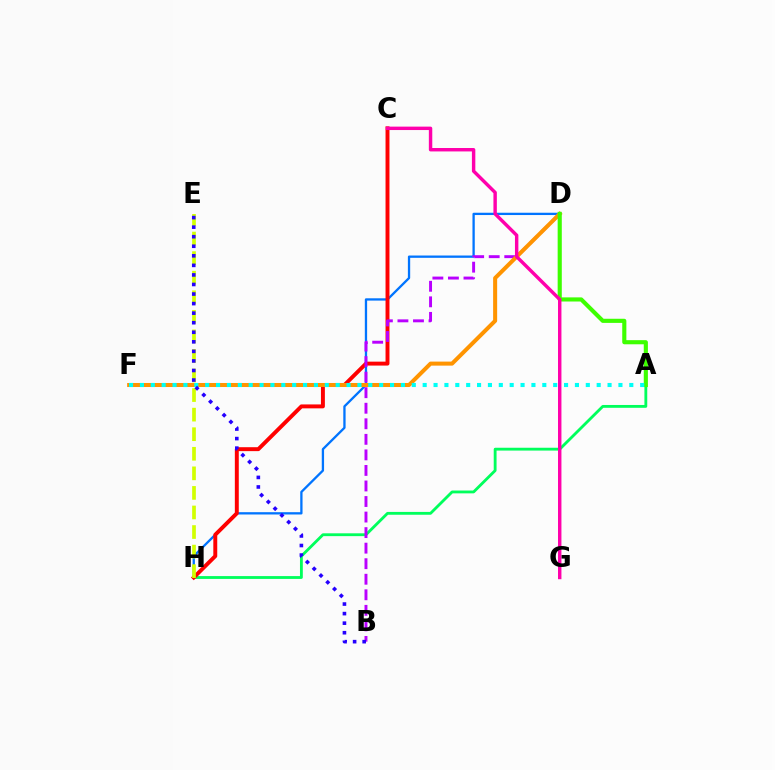{('D', 'H'): [{'color': '#0074ff', 'line_style': 'solid', 'thickness': 1.66}], ('A', 'H'): [{'color': '#00ff5c', 'line_style': 'solid', 'thickness': 2.04}], ('C', 'H'): [{'color': '#ff0000', 'line_style': 'solid', 'thickness': 2.83}], ('E', 'H'): [{'color': '#d1ff00', 'line_style': 'dashed', 'thickness': 2.66}], ('B', 'D'): [{'color': '#b900ff', 'line_style': 'dashed', 'thickness': 2.11}], ('D', 'F'): [{'color': '#ff9400', 'line_style': 'solid', 'thickness': 2.9}], ('A', 'D'): [{'color': '#3dff00', 'line_style': 'solid', 'thickness': 2.97}], ('A', 'F'): [{'color': '#00fff6', 'line_style': 'dotted', 'thickness': 2.95}], ('B', 'E'): [{'color': '#2500ff', 'line_style': 'dotted', 'thickness': 2.6}], ('C', 'G'): [{'color': '#ff00ac', 'line_style': 'solid', 'thickness': 2.46}]}